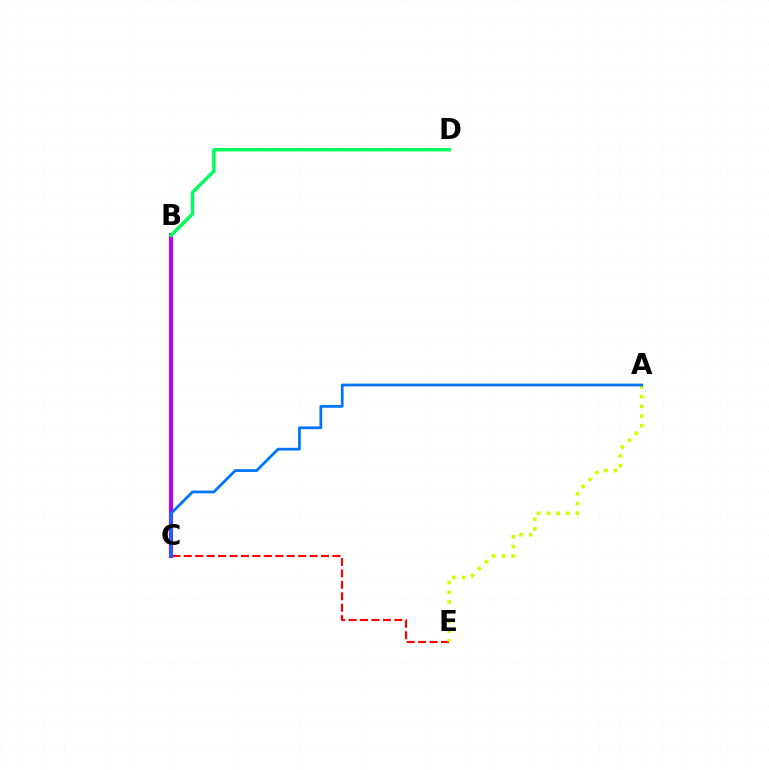{('C', 'E'): [{'color': '#ff0000', 'line_style': 'dashed', 'thickness': 1.55}], ('B', 'C'): [{'color': '#b900ff', 'line_style': 'solid', 'thickness': 2.93}], ('A', 'E'): [{'color': '#d1ff00', 'line_style': 'dotted', 'thickness': 2.65}], ('A', 'C'): [{'color': '#0074ff', 'line_style': 'solid', 'thickness': 1.98}], ('B', 'D'): [{'color': '#00ff5c', 'line_style': 'solid', 'thickness': 2.48}]}